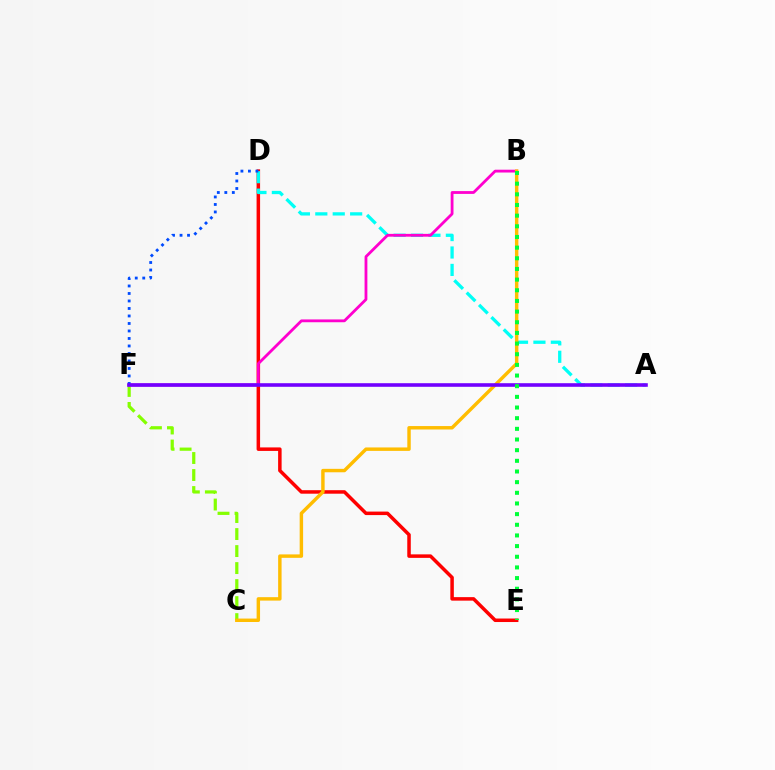{('D', 'E'): [{'color': '#ff0000', 'line_style': 'solid', 'thickness': 2.52}], ('A', 'D'): [{'color': '#00fff6', 'line_style': 'dashed', 'thickness': 2.37}], ('C', 'F'): [{'color': '#84ff00', 'line_style': 'dashed', 'thickness': 2.31}], ('B', 'F'): [{'color': '#ff00cf', 'line_style': 'solid', 'thickness': 2.02}], ('D', 'F'): [{'color': '#004bff', 'line_style': 'dotted', 'thickness': 2.04}], ('B', 'C'): [{'color': '#ffbd00', 'line_style': 'solid', 'thickness': 2.47}], ('A', 'F'): [{'color': '#7200ff', 'line_style': 'solid', 'thickness': 2.59}], ('B', 'E'): [{'color': '#00ff39', 'line_style': 'dotted', 'thickness': 2.9}]}